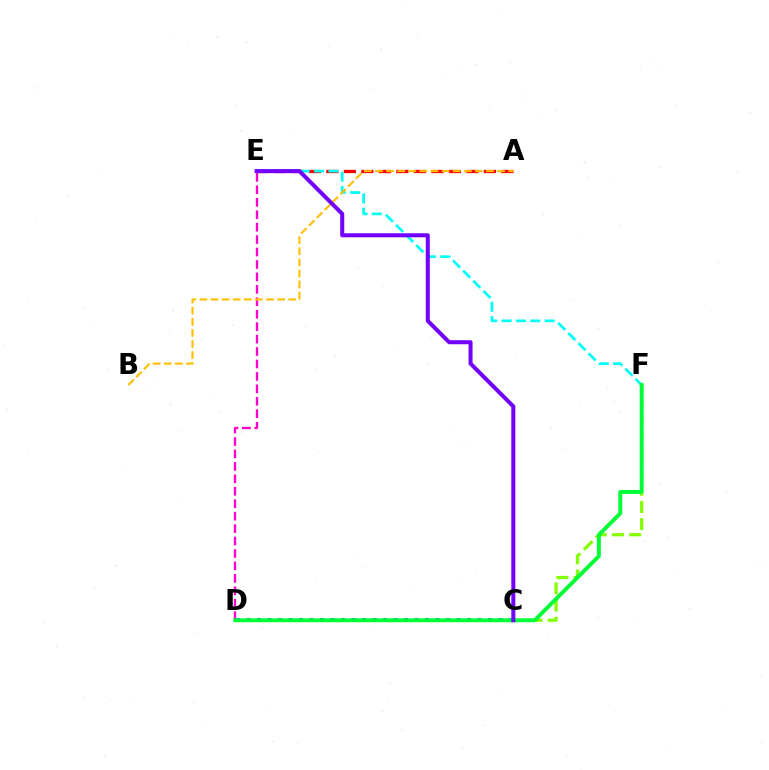{('A', 'E'): [{'color': '#ff0000', 'line_style': 'dashed', 'thickness': 2.38}], ('D', 'E'): [{'color': '#ff00cf', 'line_style': 'dashed', 'thickness': 1.69}], ('C', 'D'): [{'color': '#004bff', 'line_style': 'dotted', 'thickness': 2.85}], ('E', 'F'): [{'color': '#00fff6', 'line_style': 'dashed', 'thickness': 1.95}], ('C', 'F'): [{'color': '#84ff00', 'line_style': 'dashed', 'thickness': 2.33}], ('D', 'F'): [{'color': '#00ff39', 'line_style': 'solid', 'thickness': 2.83}], ('A', 'B'): [{'color': '#ffbd00', 'line_style': 'dashed', 'thickness': 1.51}], ('C', 'E'): [{'color': '#7200ff', 'line_style': 'solid', 'thickness': 2.9}]}